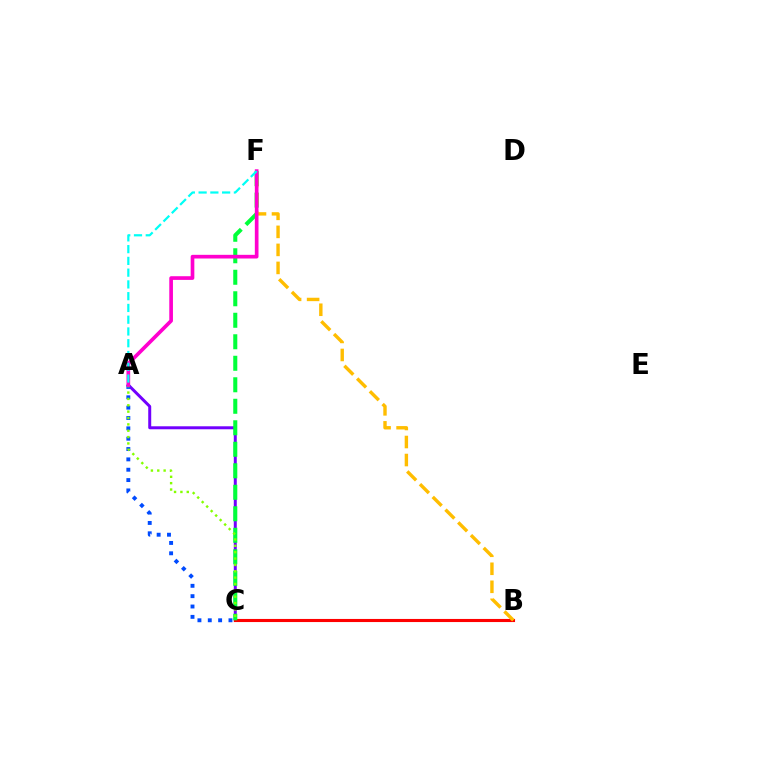{('A', 'C'): [{'color': '#7200ff', 'line_style': 'solid', 'thickness': 2.15}, {'color': '#004bff', 'line_style': 'dotted', 'thickness': 2.81}, {'color': '#84ff00', 'line_style': 'dotted', 'thickness': 1.73}], ('B', 'C'): [{'color': '#ff0000', 'line_style': 'solid', 'thickness': 2.24}], ('C', 'F'): [{'color': '#00ff39', 'line_style': 'dashed', 'thickness': 2.92}], ('B', 'F'): [{'color': '#ffbd00', 'line_style': 'dashed', 'thickness': 2.45}], ('A', 'F'): [{'color': '#ff00cf', 'line_style': 'solid', 'thickness': 2.65}, {'color': '#00fff6', 'line_style': 'dashed', 'thickness': 1.6}]}